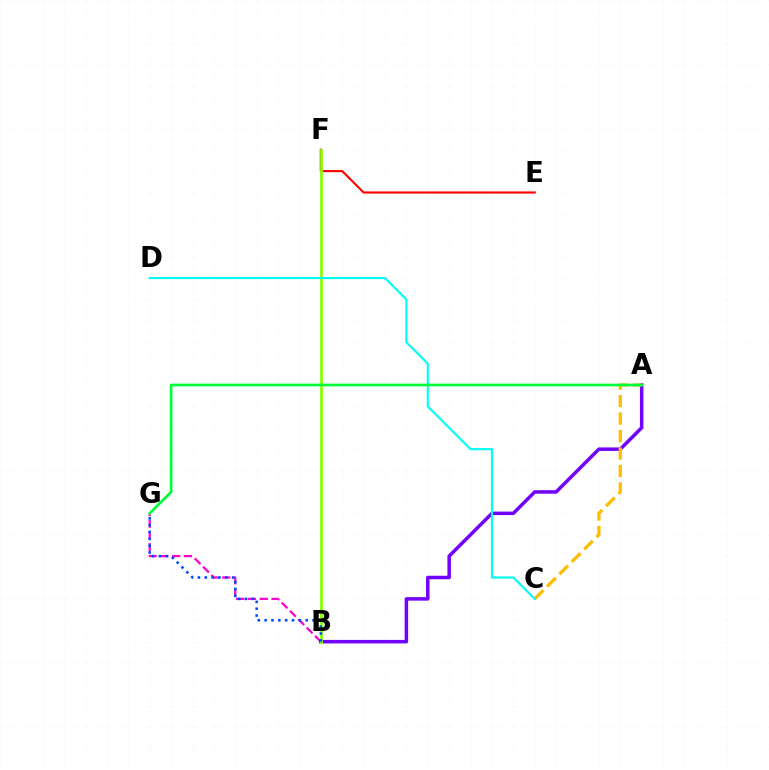{('B', 'G'): [{'color': '#ff00cf', 'line_style': 'dashed', 'thickness': 1.6}, {'color': '#004bff', 'line_style': 'dotted', 'thickness': 1.86}], ('A', 'B'): [{'color': '#7200ff', 'line_style': 'solid', 'thickness': 2.52}], ('E', 'F'): [{'color': '#ff0000', 'line_style': 'solid', 'thickness': 1.54}], ('B', 'F'): [{'color': '#84ff00', 'line_style': 'solid', 'thickness': 1.95}], ('A', 'C'): [{'color': '#ffbd00', 'line_style': 'dashed', 'thickness': 2.37}], ('C', 'D'): [{'color': '#00fff6', 'line_style': 'solid', 'thickness': 1.54}], ('A', 'G'): [{'color': '#00ff39', 'line_style': 'solid', 'thickness': 1.95}]}